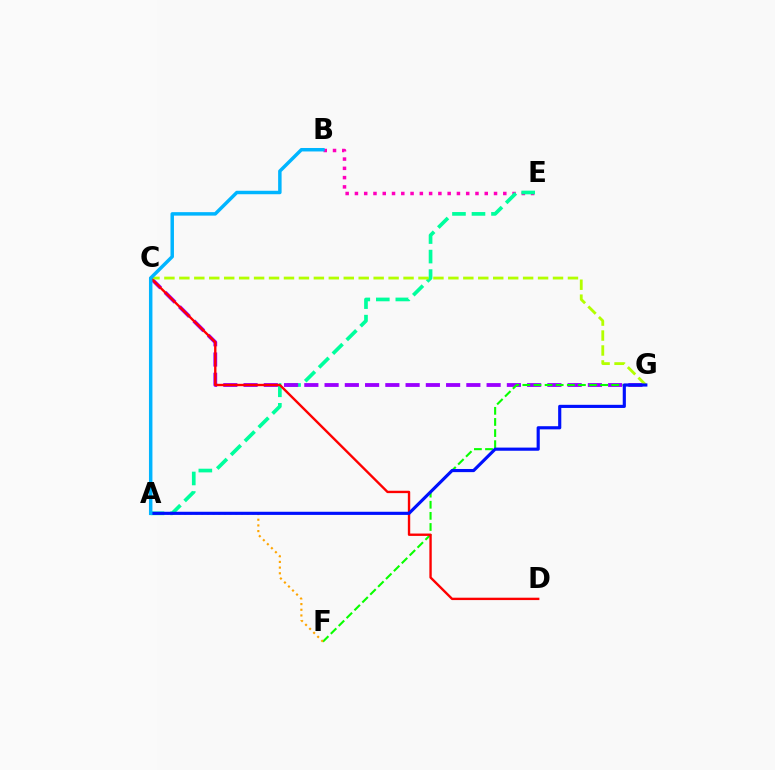{('B', 'E'): [{'color': '#ff00bd', 'line_style': 'dotted', 'thickness': 2.52}], ('A', 'E'): [{'color': '#00ff9d', 'line_style': 'dashed', 'thickness': 2.65}], ('C', 'G'): [{'color': '#9b00ff', 'line_style': 'dashed', 'thickness': 2.75}, {'color': '#b3ff00', 'line_style': 'dashed', 'thickness': 2.03}], ('F', 'G'): [{'color': '#08ff00', 'line_style': 'dashed', 'thickness': 1.51}], ('A', 'F'): [{'color': '#ffa500', 'line_style': 'dotted', 'thickness': 1.54}], ('C', 'D'): [{'color': '#ff0000', 'line_style': 'solid', 'thickness': 1.71}], ('A', 'G'): [{'color': '#0010ff', 'line_style': 'solid', 'thickness': 2.26}], ('A', 'B'): [{'color': '#00b5ff', 'line_style': 'solid', 'thickness': 2.5}]}